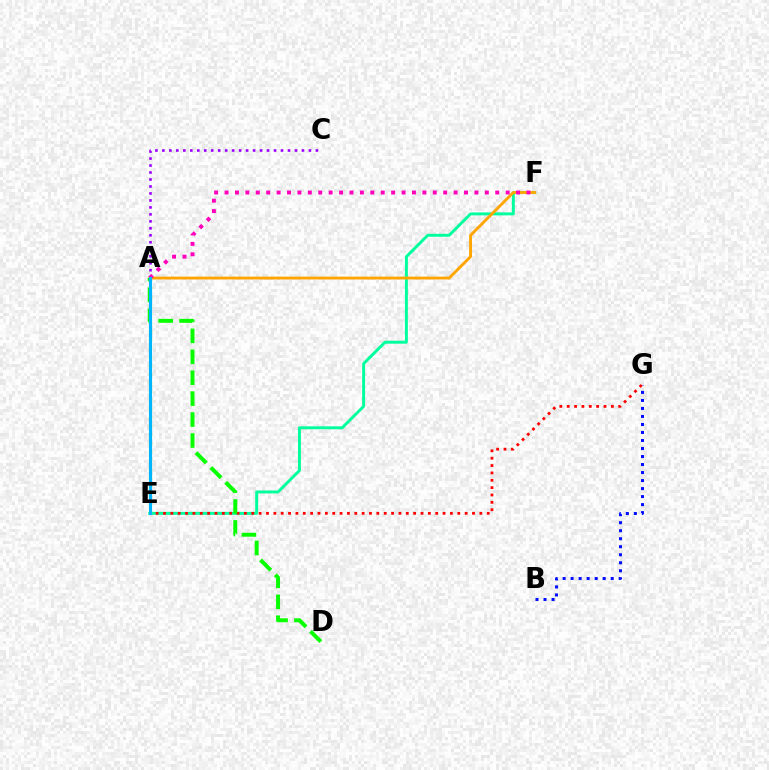{('E', 'F'): [{'color': '#00ff9d', 'line_style': 'solid', 'thickness': 2.12}], ('A', 'F'): [{'color': '#ffa500', 'line_style': 'solid', 'thickness': 2.06}, {'color': '#ff00bd', 'line_style': 'dotted', 'thickness': 2.83}], ('A', 'C'): [{'color': '#9b00ff', 'line_style': 'dotted', 'thickness': 1.9}], ('B', 'G'): [{'color': '#0010ff', 'line_style': 'dotted', 'thickness': 2.18}], ('A', 'E'): [{'color': '#b3ff00', 'line_style': 'dotted', 'thickness': 2.34}, {'color': '#00b5ff', 'line_style': 'solid', 'thickness': 2.23}], ('E', 'G'): [{'color': '#ff0000', 'line_style': 'dotted', 'thickness': 2.0}], ('A', 'D'): [{'color': '#08ff00', 'line_style': 'dashed', 'thickness': 2.84}]}